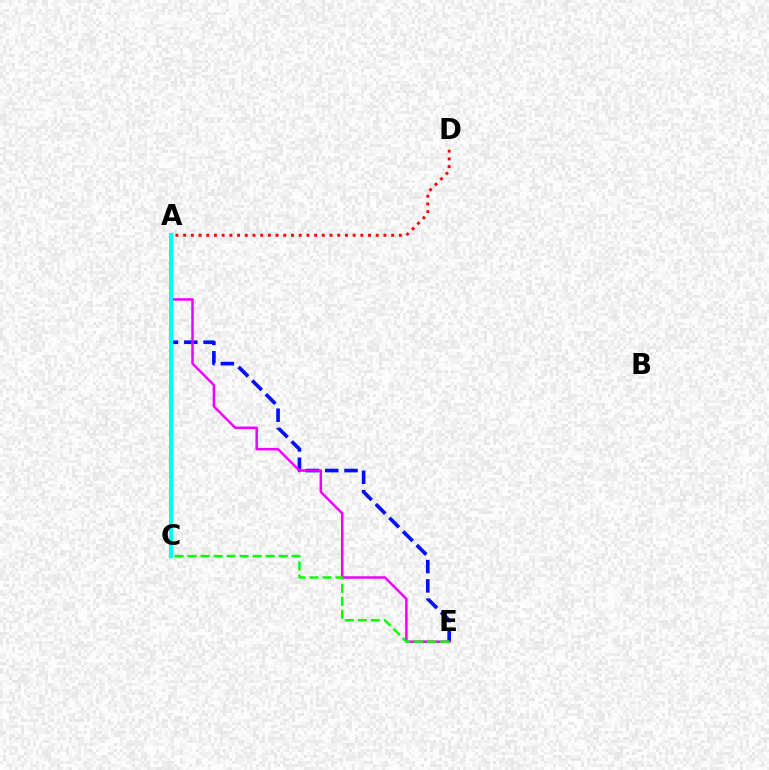{('A', 'C'): [{'color': '#fcf500', 'line_style': 'solid', 'thickness': 1.63}, {'color': '#00fff6', 'line_style': 'solid', 'thickness': 2.89}], ('A', 'E'): [{'color': '#0010ff', 'line_style': 'dashed', 'thickness': 2.62}, {'color': '#ee00ff', 'line_style': 'solid', 'thickness': 1.79}], ('C', 'E'): [{'color': '#08ff00', 'line_style': 'dashed', 'thickness': 1.77}], ('A', 'D'): [{'color': '#ff0000', 'line_style': 'dotted', 'thickness': 2.09}]}